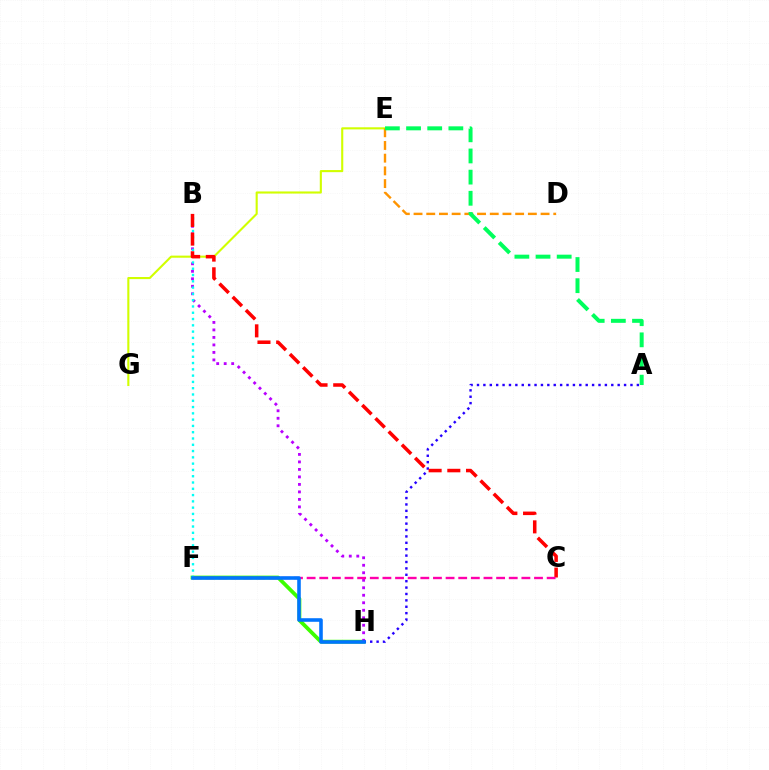{('E', 'G'): [{'color': '#d1ff00', 'line_style': 'solid', 'thickness': 1.52}], ('F', 'H'): [{'color': '#3dff00', 'line_style': 'solid', 'thickness': 2.73}, {'color': '#0074ff', 'line_style': 'solid', 'thickness': 2.57}], ('B', 'H'): [{'color': '#b900ff', 'line_style': 'dotted', 'thickness': 2.04}], ('A', 'H'): [{'color': '#2500ff', 'line_style': 'dotted', 'thickness': 1.74}], ('D', 'E'): [{'color': '#ff9400', 'line_style': 'dashed', 'thickness': 1.73}], ('B', 'F'): [{'color': '#00fff6', 'line_style': 'dotted', 'thickness': 1.71}], ('B', 'C'): [{'color': '#ff0000', 'line_style': 'dashed', 'thickness': 2.54}], ('C', 'F'): [{'color': '#ff00ac', 'line_style': 'dashed', 'thickness': 1.72}], ('A', 'E'): [{'color': '#00ff5c', 'line_style': 'dashed', 'thickness': 2.87}]}